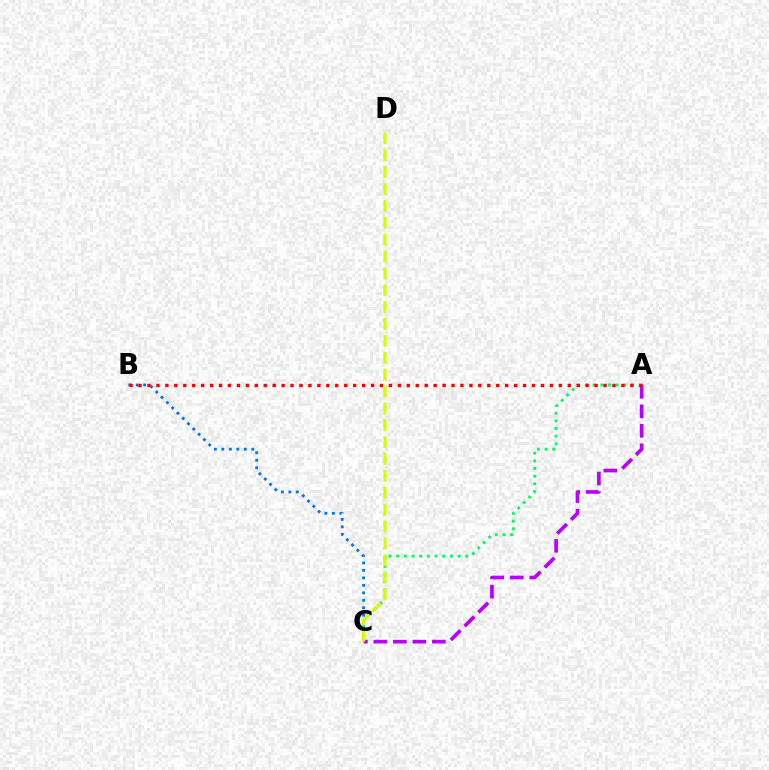{('B', 'C'): [{'color': '#0074ff', 'line_style': 'dotted', 'thickness': 2.03}], ('A', 'C'): [{'color': '#00ff5c', 'line_style': 'dotted', 'thickness': 2.09}, {'color': '#b900ff', 'line_style': 'dashed', 'thickness': 2.65}], ('A', 'B'): [{'color': '#ff0000', 'line_style': 'dotted', 'thickness': 2.43}], ('C', 'D'): [{'color': '#d1ff00', 'line_style': 'dashed', 'thickness': 2.29}]}